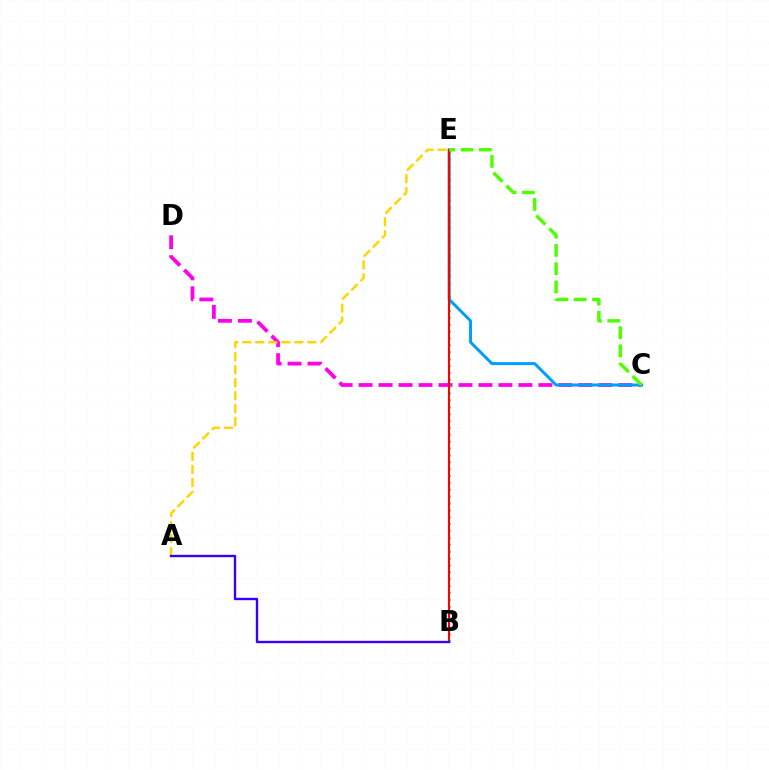{('C', 'D'): [{'color': '#ff00ed', 'line_style': 'dashed', 'thickness': 2.71}], ('B', 'E'): [{'color': '#00ff86', 'line_style': 'dotted', 'thickness': 1.87}, {'color': '#ff0000', 'line_style': 'solid', 'thickness': 1.51}], ('A', 'E'): [{'color': '#ffd500', 'line_style': 'dashed', 'thickness': 1.77}], ('C', 'E'): [{'color': '#009eff', 'line_style': 'solid', 'thickness': 2.16}, {'color': '#4fff00', 'line_style': 'dashed', 'thickness': 2.49}], ('A', 'B'): [{'color': '#3700ff', 'line_style': 'solid', 'thickness': 1.71}]}